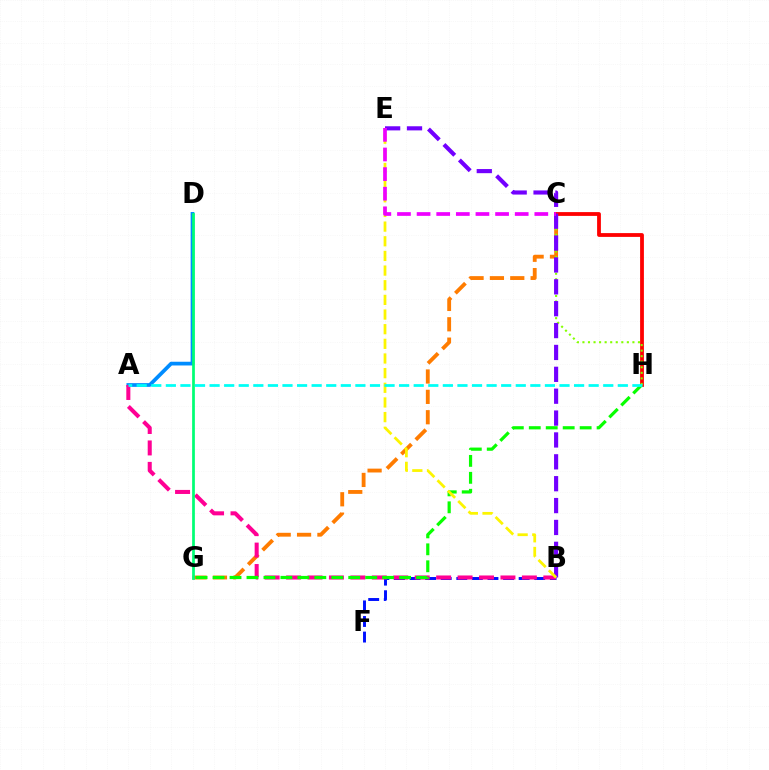{('C', 'H'): [{'color': '#ff0000', 'line_style': 'solid', 'thickness': 2.73}, {'color': '#84ff00', 'line_style': 'dotted', 'thickness': 1.51}], ('C', 'G'): [{'color': '#ff7c00', 'line_style': 'dashed', 'thickness': 2.77}], ('B', 'F'): [{'color': '#0010ff', 'line_style': 'dashed', 'thickness': 2.12}], ('A', 'D'): [{'color': '#008cff', 'line_style': 'solid', 'thickness': 2.69}], ('A', 'B'): [{'color': '#ff0094', 'line_style': 'dashed', 'thickness': 2.91}], ('G', 'H'): [{'color': '#08ff00', 'line_style': 'dashed', 'thickness': 2.3}], ('B', 'E'): [{'color': '#7200ff', 'line_style': 'dashed', 'thickness': 2.97}, {'color': '#fcf500', 'line_style': 'dashed', 'thickness': 1.99}], ('D', 'G'): [{'color': '#00ff74', 'line_style': 'solid', 'thickness': 1.97}], ('C', 'E'): [{'color': '#ee00ff', 'line_style': 'dashed', 'thickness': 2.67}], ('A', 'H'): [{'color': '#00fff6', 'line_style': 'dashed', 'thickness': 1.98}]}